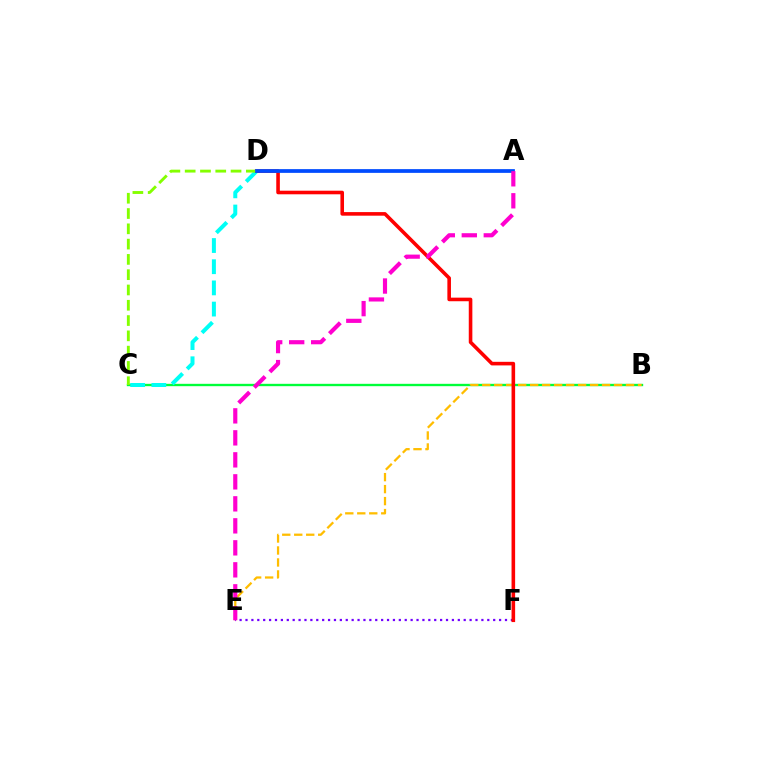{('B', 'C'): [{'color': '#00ff39', 'line_style': 'solid', 'thickness': 1.7}], ('B', 'E'): [{'color': '#ffbd00', 'line_style': 'dashed', 'thickness': 1.63}], ('E', 'F'): [{'color': '#7200ff', 'line_style': 'dotted', 'thickness': 1.6}], ('C', 'D'): [{'color': '#00fff6', 'line_style': 'dashed', 'thickness': 2.88}, {'color': '#84ff00', 'line_style': 'dashed', 'thickness': 2.08}], ('D', 'F'): [{'color': '#ff0000', 'line_style': 'solid', 'thickness': 2.58}], ('A', 'D'): [{'color': '#004bff', 'line_style': 'solid', 'thickness': 2.69}], ('A', 'E'): [{'color': '#ff00cf', 'line_style': 'dashed', 'thickness': 2.99}]}